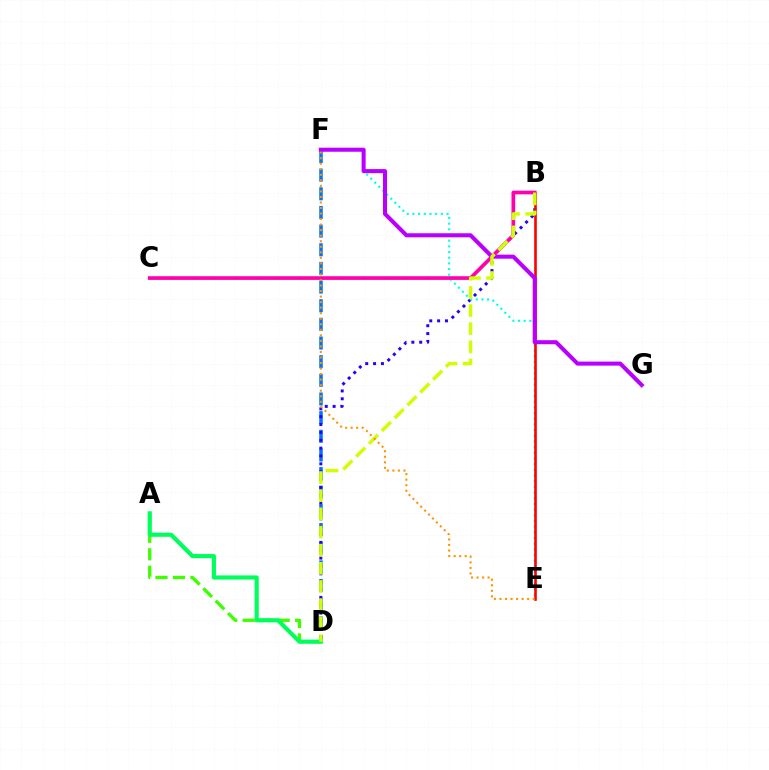{('D', 'F'): [{'color': '#0074ff', 'line_style': 'dashed', 'thickness': 2.53}], ('A', 'D'): [{'color': '#3dff00', 'line_style': 'dashed', 'thickness': 2.38}, {'color': '#00ff5c', 'line_style': 'solid', 'thickness': 3.0}], ('B', 'D'): [{'color': '#2500ff', 'line_style': 'dotted', 'thickness': 2.13}, {'color': '#d1ff00', 'line_style': 'dashed', 'thickness': 2.47}], ('E', 'F'): [{'color': '#00fff6', 'line_style': 'dotted', 'thickness': 1.54}, {'color': '#ff9400', 'line_style': 'dotted', 'thickness': 1.5}], ('B', 'E'): [{'color': '#ff0000', 'line_style': 'solid', 'thickness': 1.89}], ('B', 'C'): [{'color': '#ff00ac', 'line_style': 'solid', 'thickness': 2.65}], ('F', 'G'): [{'color': '#b900ff', 'line_style': 'solid', 'thickness': 2.92}]}